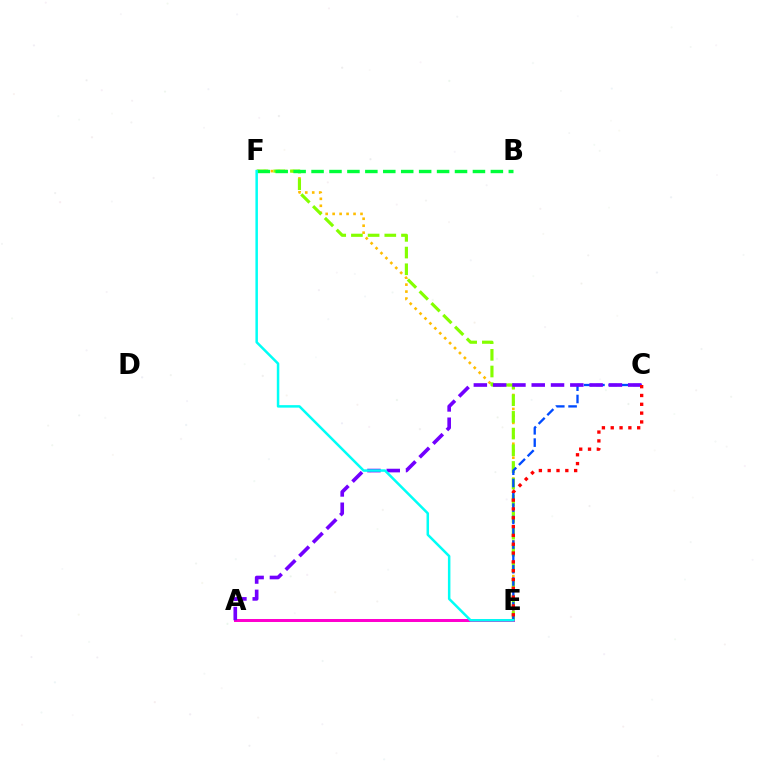{('A', 'E'): [{'color': '#ff00cf', 'line_style': 'solid', 'thickness': 2.16}], ('E', 'F'): [{'color': '#ffbd00', 'line_style': 'dotted', 'thickness': 1.89}, {'color': '#84ff00', 'line_style': 'dashed', 'thickness': 2.27}, {'color': '#00fff6', 'line_style': 'solid', 'thickness': 1.8}], ('C', 'E'): [{'color': '#004bff', 'line_style': 'dashed', 'thickness': 1.67}, {'color': '#ff0000', 'line_style': 'dotted', 'thickness': 2.4}], ('A', 'C'): [{'color': '#7200ff', 'line_style': 'dashed', 'thickness': 2.62}], ('B', 'F'): [{'color': '#00ff39', 'line_style': 'dashed', 'thickness': 2.44}]}